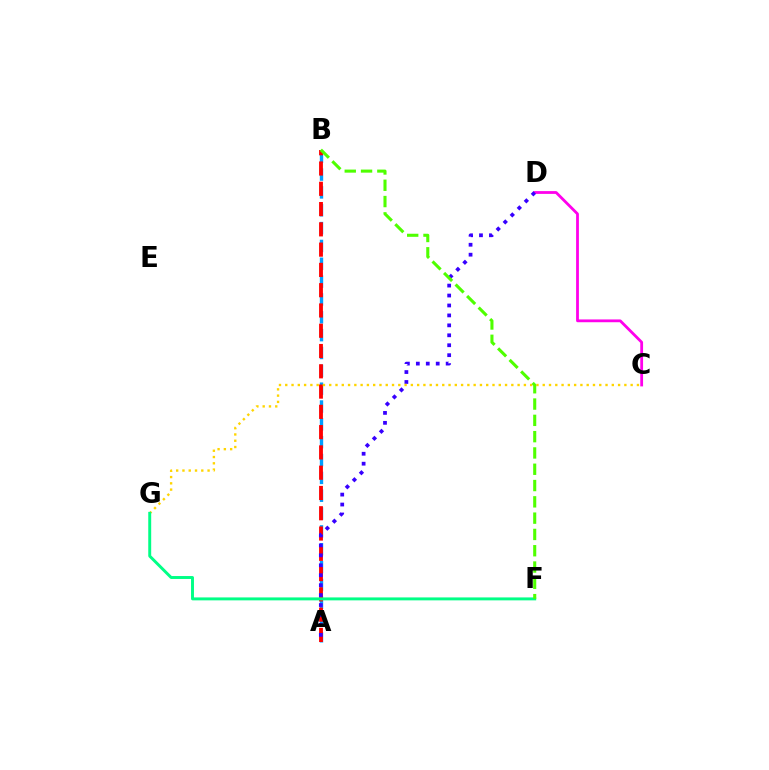{('A', 'B'): [{'color': '#009eff', 'line_style': 'dashed', 'thickness': 2.42}, {'color': '#ff0000', 'line_style': 'dashed', 'thickness': 2.75}], ('C', 'D'): [{'color': '#ff00ed', 'line_style': 'solid', 'thickness': 2.01}], ('A', 'D'): [{'color': '#3700ff', 'line_style': 'dotted', 'thickness': 2.7}], ('C', 'G'): [{'color': '#ffd500', 'line_style': 'dotted', 'thickness': 1.71}], ('F', 'G'): [{'color': '#00ff86', 'line_style': 'solid', 'thickness': 2.12}], ('B', 'F'): [{'color': '#4fff00', 'line_style': 'dashed', 'thickness': 2.21}]}